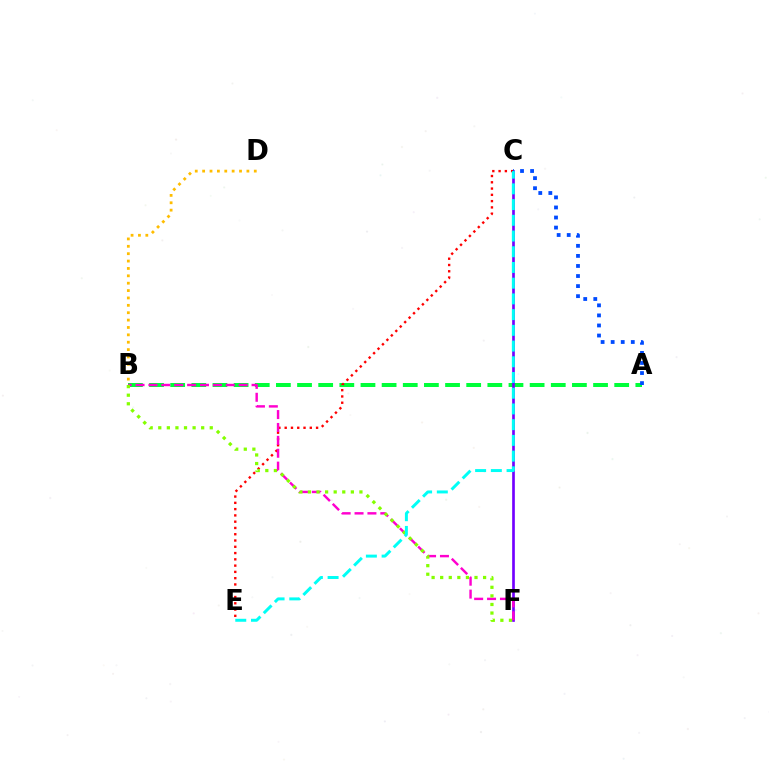{('A', 'B'): [{'color': '#00ff39', 'line_style': 'dashed', 'thickness': 2.87}], ('C', 'F'): [{'color': '#7200ff', 'line_style': 'solid', 'thickness': 1.92}], ('C', 'E'): [{'color': '#ff0000', 'line_style': 'dotted', 'thickness': 1.71}, {'color': '#00fff6', 'line_style': 'dashed', 'thickness': 2.14}], ('B', 'F'): [{'color': '#ff00cf', 'line_style': 'dashed', 'thickness': 1.75}, {'color': '#84ff00', 'line_style': 'dotted', 'thickness': 2.33}], ('A', 'C'): [{'color': '#004bff', 'line_style': 'dotted', 'thickness': 2.73}], ('B', 'D'): [{'color': '#ffbd00', 'line_style': 'dotted', 'thickness': 2.0}]}